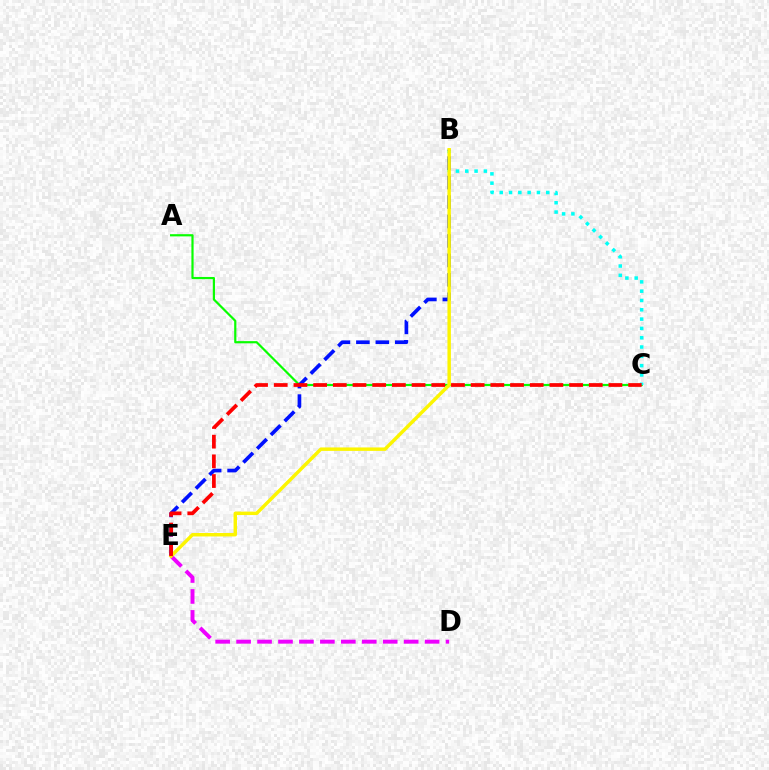{('D', 'E'): [{'color': '#ee00ff', 'line_style': 'dashed', 'thickness': 2.85}], ('A', 'C'): [{'color': '#08ff00', 'line_style': 'solid', 'thickness': 1.58}], ('B', 'C'): [{'color': '#00fff6', 'line_style': 'dotted', 'thickness': 2.53}], ('B', 'E'): [{'color': '#0010ff', 'line_style': 'dashed', 'thickness': 2.64}, {'color': '#fcf500', 'line_style': 'solid', 'thickness': 2.48}], ('C', 'E'): [{'color': '#ff0000', 'line_style': 'dashed', 'thickness': 2.67}]}